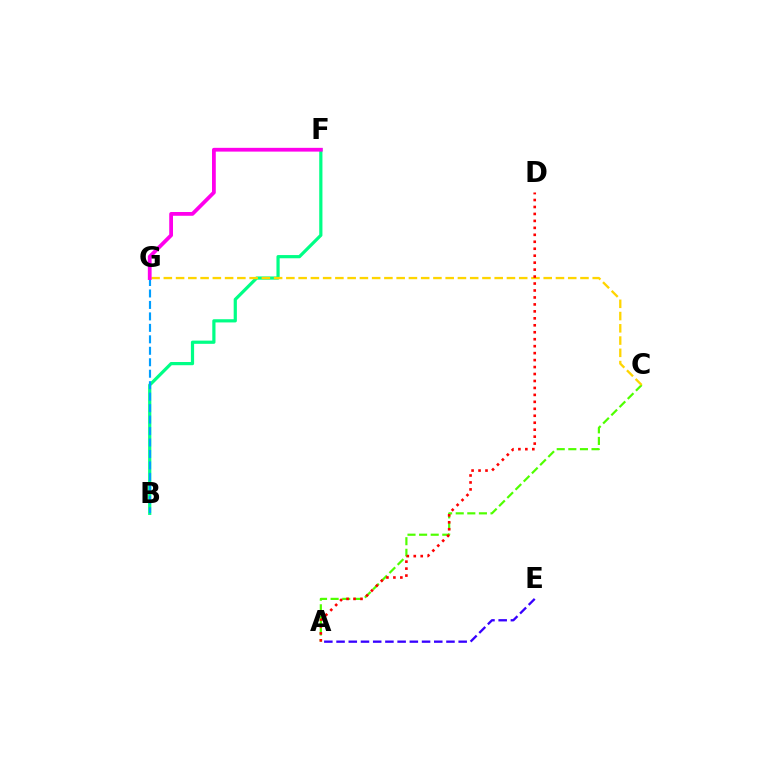{('A', 'C'): [{'color': '#4fff00', 'line_style': 'dashed', 'thickness': 1.58}], ('B', 'F'): [{'color': '#00ff86', 'line_style': 'solid', 'thickness': 2.31}], ('C', 'G'): [{'color': '#ffd500', 'line_style': 'dashed', 'thickness': 1.66}], ('A', 'D'): [{'color': '#ff0000', 'line_style': 'dotted', 'thickness': 1.89}], ('B', 'G'): [{'color': '#009eff', 'line_style': 'dashed', 'thickness': 1.56}], ('A', 'E'): [{'color': '#3700ff', 'line_style': 'dashed', 'thickness': 1.66}], ('F', 'G'): [{'color': '#ff00ed', 'line_style': 'solid', 'thickness': 2.72}]}